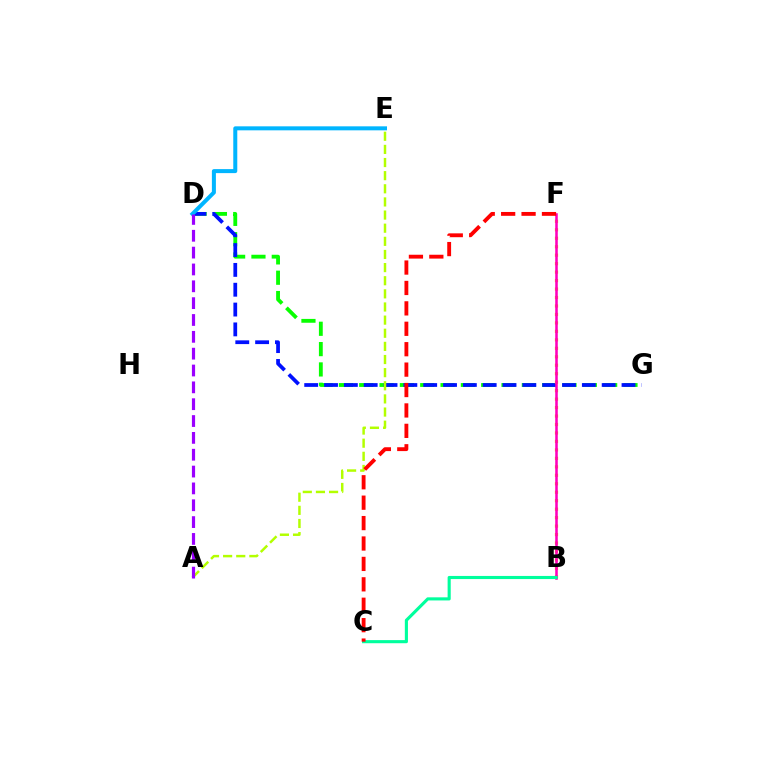{('D', 'G'): [{'color': '#08ff00', 'line_style': 'dashed', 'thickness': 2.76}, {'color': '#0010ff', 'line_style': 'dashed', 'thickness': 2.69}], ('A', 'E'): [{'color': '#b3ff00', 'line_style': 'dashed', 'thickness': 1.78}], ('D', 'E'): [{'color': '#00b5ff', 'line_style': 'solid', 'thickness': 2.89}], ('B', 'F'): [{'color': '#ffa500', 'line_style': 'dotted', 'thickness': 2.3}, {'color': '#ff00bd', 'line_style': 'solid', 'thickness': 1.84}], ('A', 'D'): [{'color': '#9b00ff', 'line_style': 'dashed', 'thickness': 2.29}], ('B', 'C'): [{'color': '#00ff9d', 'line_style': 'solid', 'thickness': 2.24}], ('C', 'F'): [{'color': '#ff0000', 'line_style': 'dashed', 'thickness': 2.77}]}